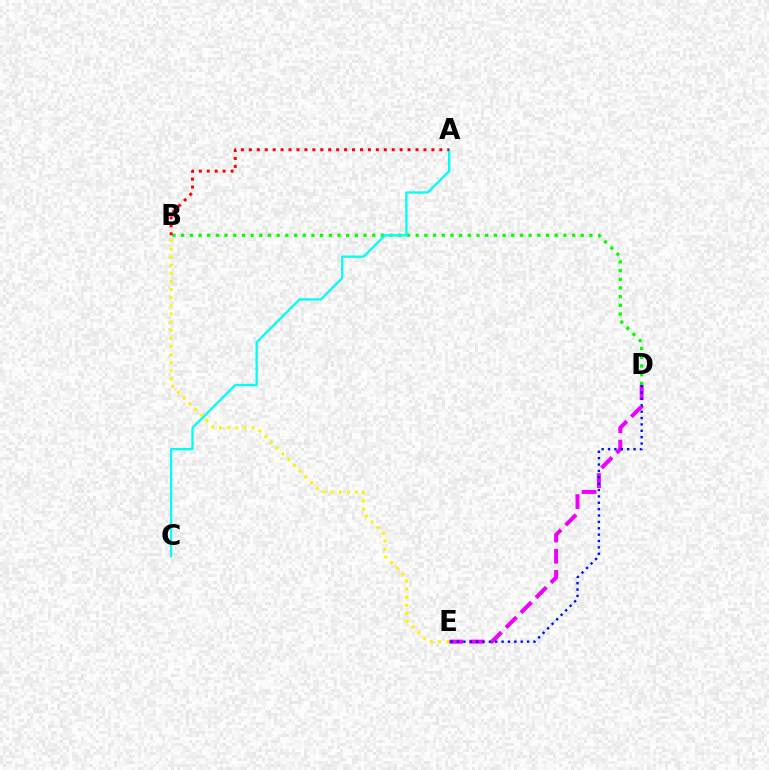{('D', 'E'): [{'color': '#ee00ff', 'line_style': 'dashed', 'thickness': 2.88}, {'color': '#0010ff', 'line_style': 'dotted', 'thickness': 1.73}], ('B', 'D'): [{'color': '#08ff00', 'line_style': 'dotted', 'thickness': 2.36}], ('A', 'C'): [{'color': '#00fff6', 'line_style': 'solid', 'thickness': 1.67}], ('B', 'E'): [{'color': '#fcf500', 'line_style': 'dotted', 'thickness': 2.21}], ('A', 'B'): [{'color': '#ff0000', 'line_style': 'dotted', 'thickness': 2.16}]}